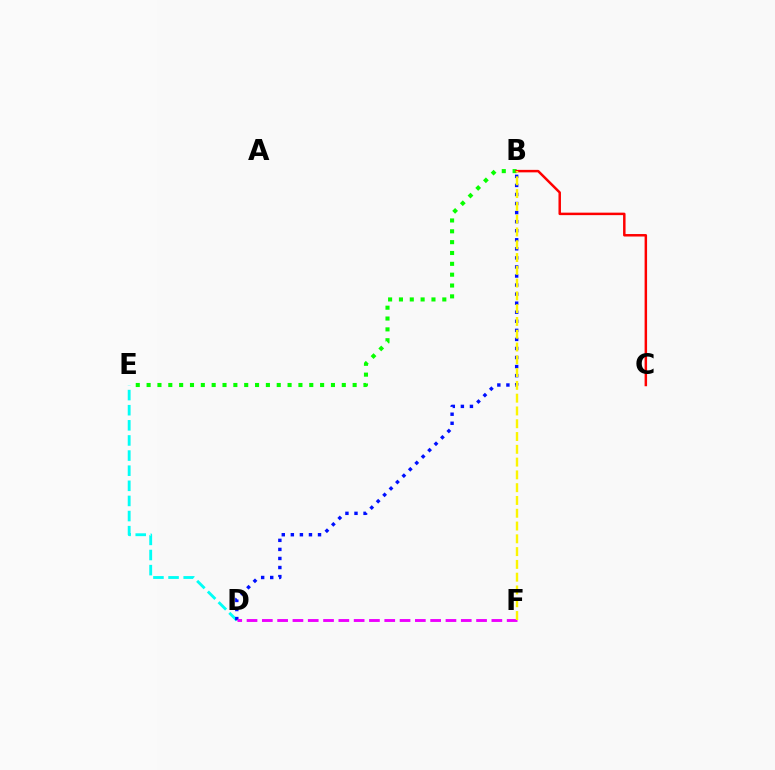{('D', 'E'): [{'color': '#00fff6', 'line_style': 'dashed', 'thickness': 2.05}], ('B', 'D'): [{'color': '#0010ff', 'line_style': 'dotted', 'thickness': 2.46}], ('B', 'E'): [{'color': '#08ff00', 'line_style': 'dotted', 'thickness': 2.95}], ('B', 'C'): [{'color': '#ff0000', 'line_style': 'solid', 'thickness': 1.79}], ('D', 'F'): [{'color': '#ee00ff', 'line_style': 'dashed', 'thickness': 2.08}], ('B', 'F'): [{'color': '#fcf500', 'line_style': 'dashed', 'thickness': 1.74}]}